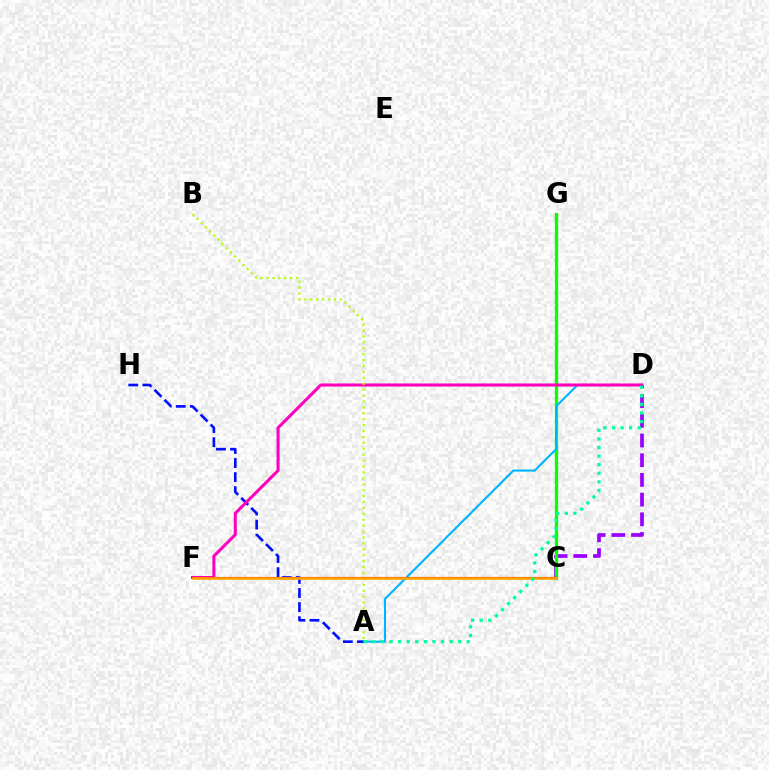{('C', 'D'): [{'color': '#9b00ff', 'line_style': 'dashed', 'thickness': 2.68}], ('C', 'G'): [{'color': '#08ff00', 'line_style': 'solid', 'thickness': 2.36}], ('A', 'D'): [{'color': '#00b5ff', 'line_style': 'solid', 'thickness': 1.53}, {'color': '#00ff9d', 'line_style': 'dotted', 'thickness': 2.33}], ('A', 'H'): [{'color': '#0010ff', 'line_style': 'dashed', 'thickness': 1.91}], ('D', 'F'): [{'color': '#ff00bd', 'line_style': 'solid', 'thickness': 2.2}], ('A', 'B'): [{'color': '#b3ff00', 'line_style': 'dotted', 'thickness': 1.61}], ('C', 'F'): [{'color': '#ff0000', 'line_style': 'solid', 'thickness': 1.53}, {'color': '#ffa500', 'line_style': 'solid', 'thickness': 1.87}]}